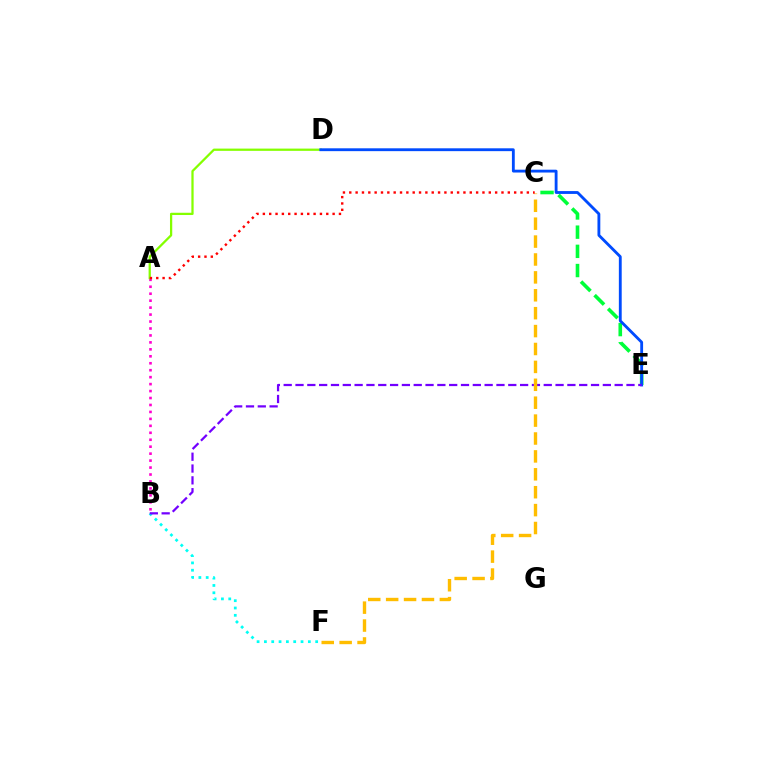{('A', 'B'): [{'color': '#ff00cf', 'line_style': 'dotted', 'thickness': 1.89}], ('B', 'F'): [{'color': '#00fff6', 'line_style': 'dotted', 'thickness': 1.99}], ('A', 'D'): [{'color': '#84ff00', 'line_style': 'solid', 'thickness': 1.63}], ('C', 'E'): [{'color': '#00ff39', 'line_style': 'dashed', 'thickness': 2.61}], ('D', 'E'): [{'color': '#004bff', 'line_style': 'solid', 'thickness': 2.05}], ('B', 'E'): [{'color': '#7200ff', 'line_style': 'dashed', 'thickness': 1.61}], ('C', 'F'): [{'color': '#ffbd00', 'line_style': 'dashed', 'thickness': 2.43}], ('A', 'C'): [{'color': '#ff0000', 'line_style': 'dotted', 'thickness': 1.72}]}